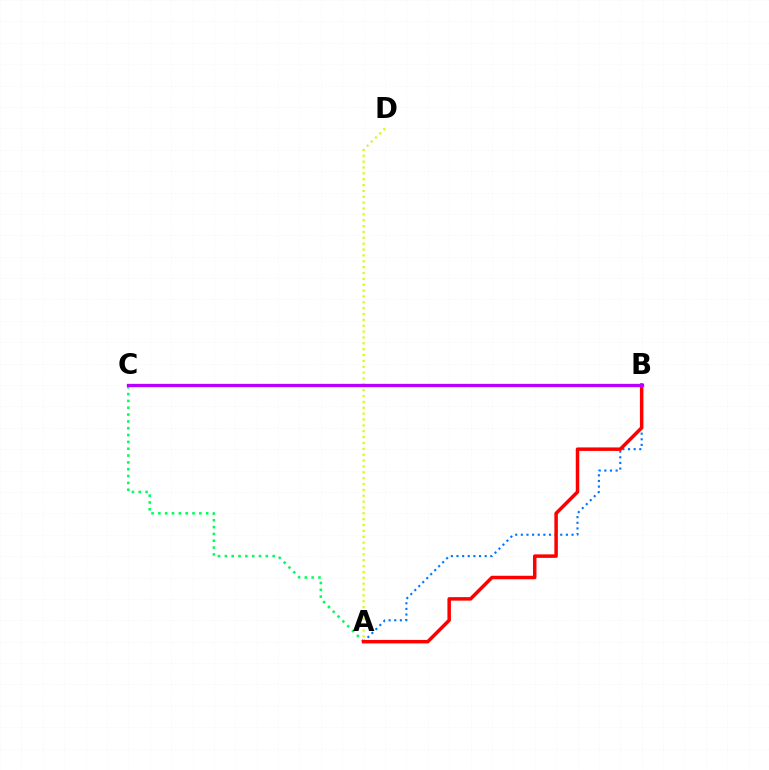{('A', 'B'): [{'color': '#0074ff', 'line_style': 'dotted', 'thickness': 1.53}, {'color': '#ff0000', 'line_style': 'solid', 'thickness': 2.51}], ('A', 'C'): [{'color': '#00ff5c', 'line_style': 'dotted', 'thickness': 1.86}], ('A', 'D'): [{'color': '#d1ff00', 'line_style': 'dotted', 'thickness': 1.59}], ('B', 'C'): [{'color': '#b900ff', 'line_style': 'solid', 'thickness': 2.38}]}